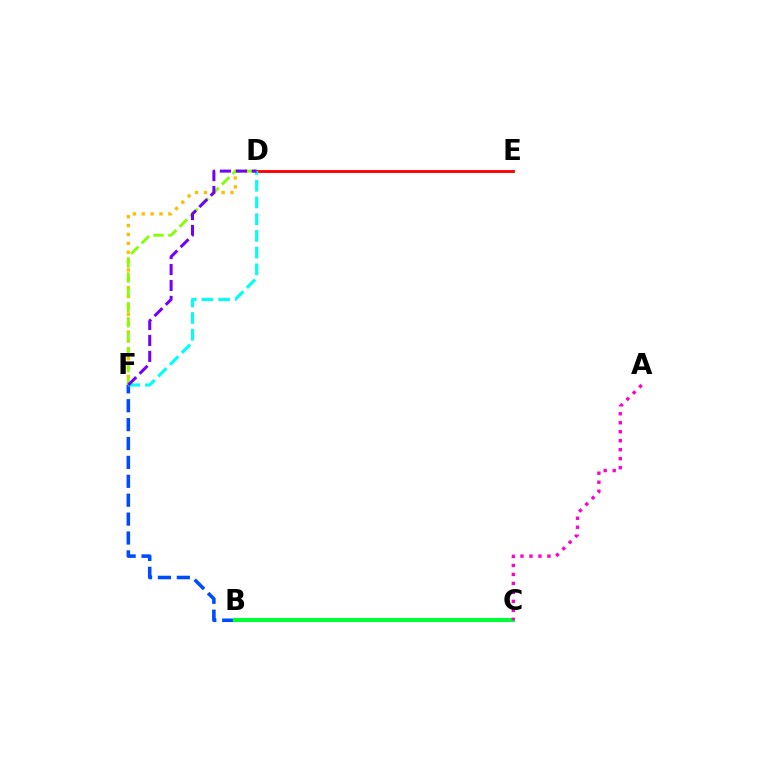{('D', 'F'): [{'color': '#ffbd00', 'line_style': 'dotted', 'thickness': 2.41}, {'color': '#84ff00', 'line_style': 'dashed', 'thickness': 2.03}, {'color': '#00fff6', 'line_style': 'dashed', 'thickness': 2.27}, {'color': '#7200ff', 'line_style': 'dashed', 'thickness': 2.17}], ('B', 'F'): [{'color': '#004bff', 'line_style': 'dashed', 'thickness': 2.57}], ('D', 'E'): [{'color': '#ff0000', 'line_style': 'solid', 'thickness': 2.07}], ('B', 'C'): [{'color': '#00ff39', 'line_style': 'solid', 'thickness': 2.96}], ('A', 'C'): [{'color': '#ff00cf', 'line_style': 'dotted', 'thickness': 2.44}]}